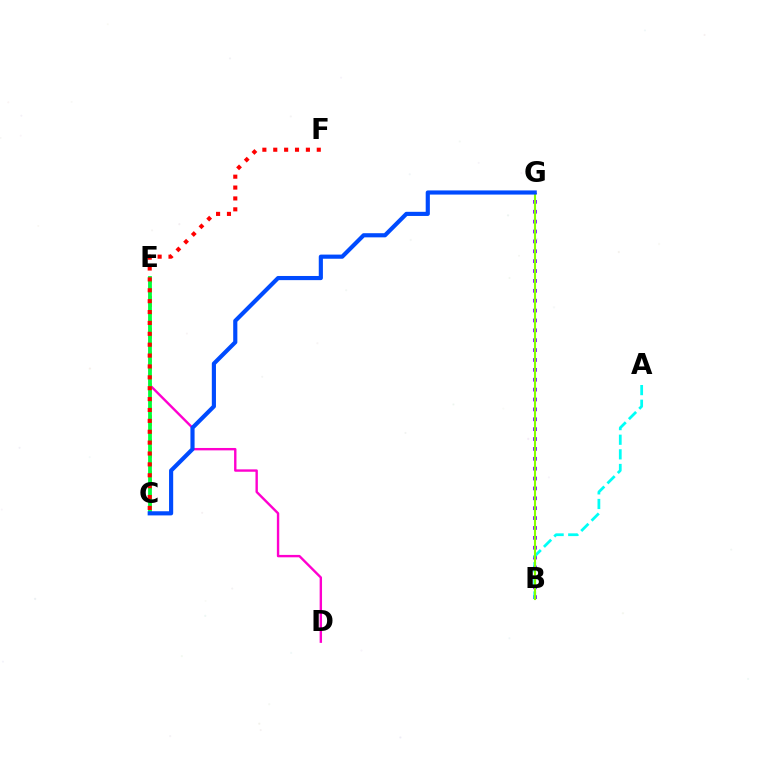{('B', 'G'): [{'color': '#7200ff', 'line_style': 'dotted', 'thickness': 2.68}, {'color': '#84ff00', 'line_style': 'solid', 'thickness': 1.52}], ('D', 'E'): [{'color': '#ff00cf', 'line_style': 'solid', 'thickness': 1.72}], ('A', 'B'): [{'color': '#00fff6', 'line_style': 'dashed', 'thickness': 1.99}], ('C', 'E'): [{'color': '#ffbd00', 'line_style': 'dotted', 'thickness': 2.16}, {'color': '#00ff39', 'line_style': 'solid', 'thickness': 2.72}], ('C', 'F'): [{'color': '#ff0000', 'line_style': 'dotted', 'thickness': 2.96}], ('C', 'G'): [{'color': '#004bff', 'line_style': 'solid', 'thickness': 2.99}]}